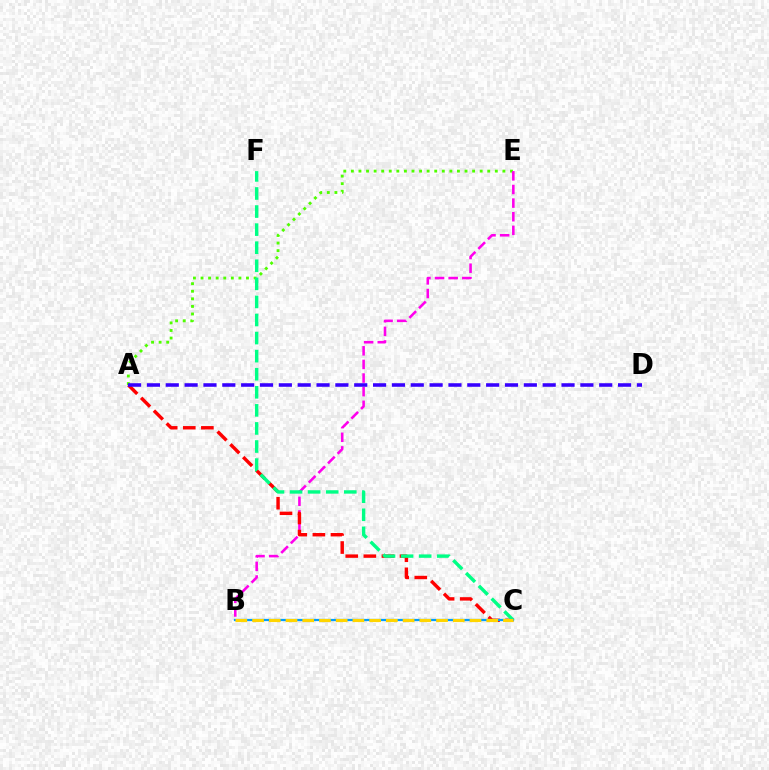{('A', 'E'): [{'color': '#4fff00', 'line_style': 'dotted', 'thickness': 2.06}], ('B', 'E'): [{'color': '#ff00ed', 'line_style': 'dashed', 'thickness': 1.85}], ('A', 'C'): [{'color': '#ff0000', 'line_style': 'dashed', 'thickness': 2.46}], ('C', 'F'): [{'color': '#00ff86', 'line_style': 'dashed', 'thickness': 2.46}], ('A', 'D'): [{'color': '#3700ff', 'line_style': 'dashed', 'thickness': 2.56}], ('B', 'C'): [{'color': '#009eff', 'line_style': 'solid', 'thickness': 1.61}, {'color': '#ffd500', 'line_style': 'dashed', 'thickness': 2.27}]}